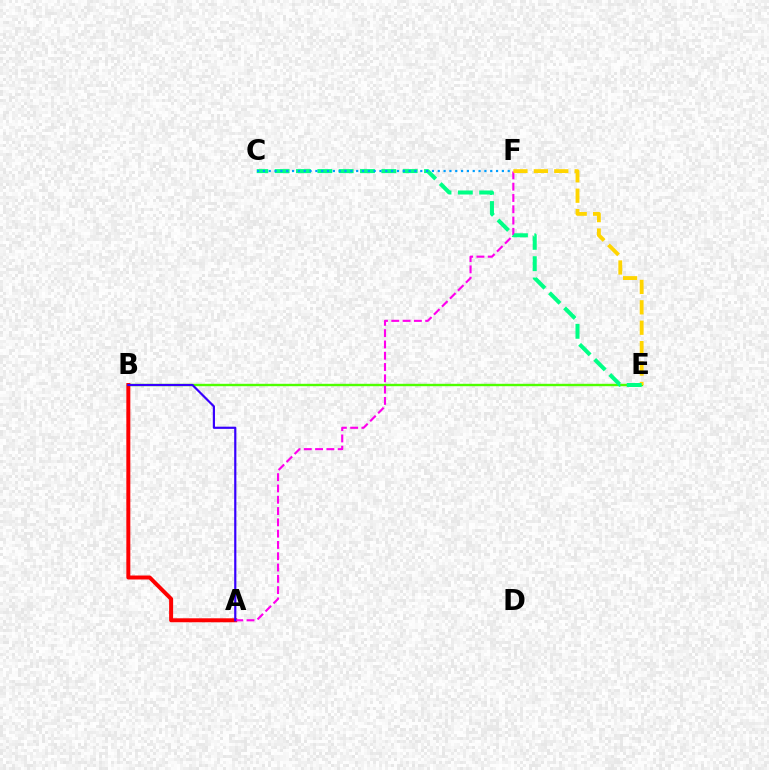{('B', 'E'): [{'color': '#4fff00', 'line_style': 'solid', 'thickness': 1.72}], ('A', 'B'): [{'color': '#ff0000', 'line_style': 'solid', 'thickness': 2.86}, {'color': '#3700ff', 'line_style': 'solid', 'thickness': 1.57}], ('A', 'F'): [{'color': '#ff00ed', 'line_style': 'dashed', 'thickness': 1.53}], ('E', 'F'): [{'color': '#ffd500', 'line_style': 'dashed', 'thickness': 2.77}], ('C', 'E'): [{'color': '#00ff86', 'line_style': 'dashed', 'thickness': 2.9}], ('C', 'F'): [{'color': '#009eff', 'line_style': 'dotted', 'thickness': 1.58}]}